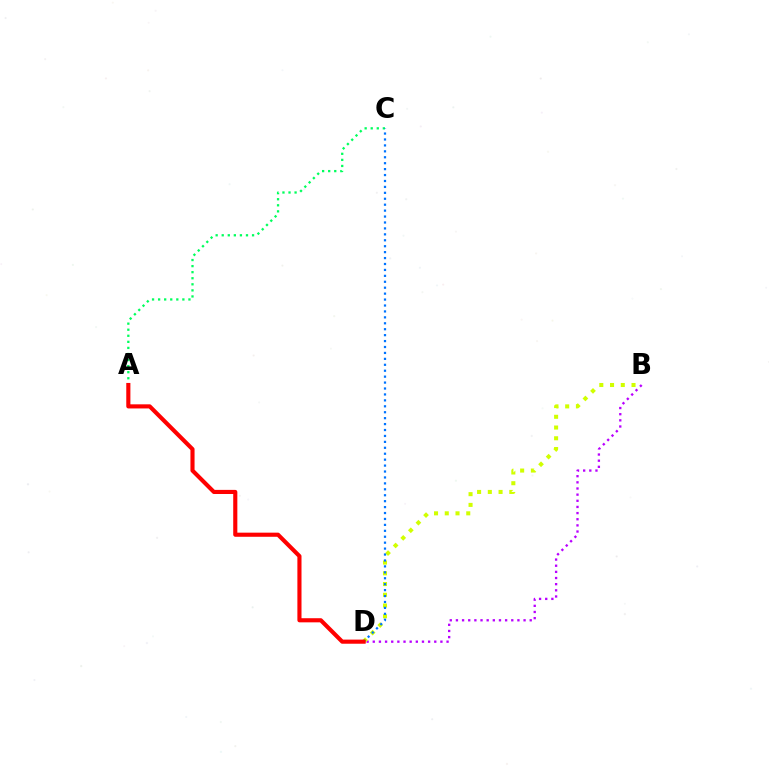{('B', 'D'): [{'color': '#b900ff', 'line_style': 'dotted', 'thickness': 1.67}, {'color': '#d1ff00', 'line_style': 'dotted', 'thickness': 2.92}], ('A', 'C'): [{'color': '#00ff5c', 'line_style': 'dotted', 'thickness': 1.65}], ('C', 'D'): [{'color': '#0074ff', 'line_style': 'dotted', 'thickness': 1.61}], ('A', 'D'): [{'color': '#ff0000', 'line_style': 'solid', 'thickness': 2.97}]}